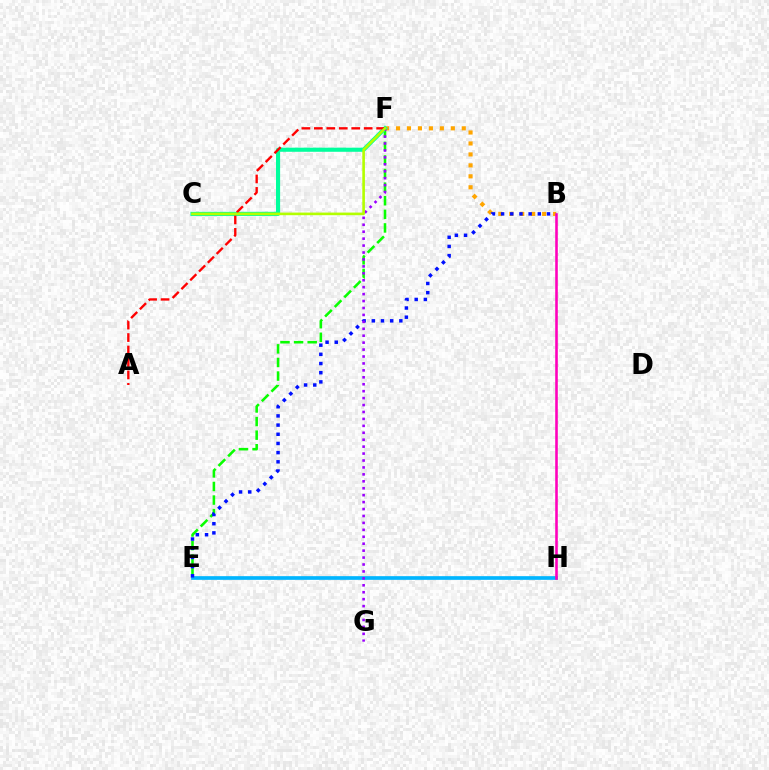{('E', 'F'): [{'color': '#08ff00', 'line_style': 'dashed', 'thickness': 1.85}], ('B', 'F'): [{'color': '#ffa500', 'line_style': 'dotted', 'thickness': 2.98}], ('E', 'H'): [{'color': '#00b5ff', 'line_style': 'solid', 'thickness': 2.65}], ('C', 'F'): [{'color': '#00ff9d', 'line_style': 'solid', 'thickness': 2.97}, {'color': '#b3ff00', 'line_style': 'solid', 'thickness': 1.89}], ('B', 'H'): [{'color': '#ff00bd', 'line_style': 'solid', 'thickness': 1.86}], ('A', 'F'): [{'color': '#ff0000', 'line_style': 'dashed', 'thickness': 1.69}], ('B', 'E'): [{'color': '#0010ff', 'line_style': 'dotted', 'thickness': 2.49}], ('F', 'G'): [{'color': '#9b00ff', 'line_style': 'dotted', 'thickness': 1.88}]}